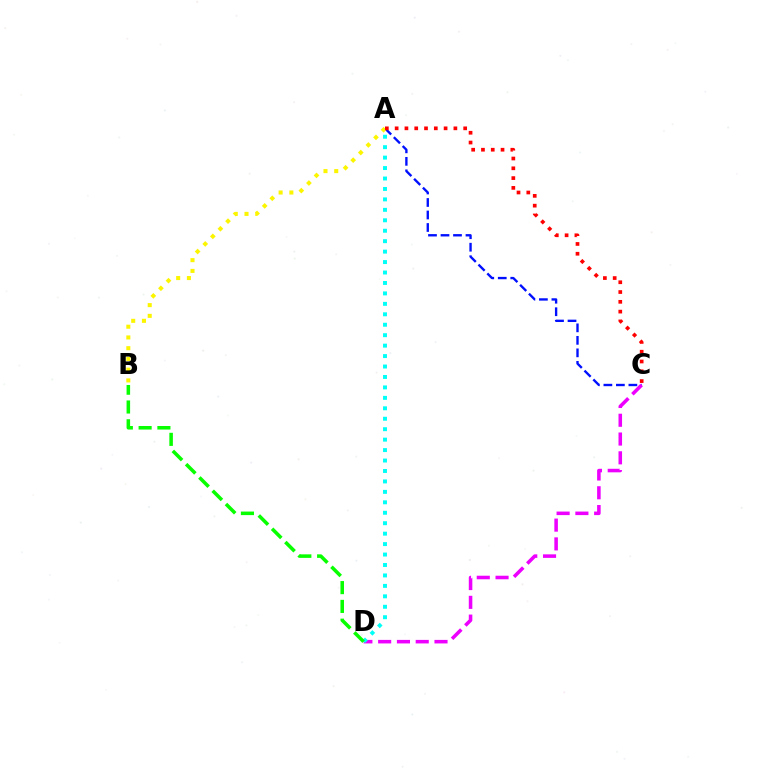{('A', 'C'): [{'color': '#0010ff', 'line_style': 'dashed', 'thickness': 1.7}, {'color': '#ff0000', 'line_style': 'dotted', 'thickness': 2.66}], ('C', 'D'): [{'color': '#ee00ff', 'line_style': 'dashed', 'thickness': 2.55}], ('A', 'D'): [{'color': '#00fff6', 'line_style': 'dotted', 'thickness': 2.84}], ('A', 'B'): [{'color': '#fcf500', 'line_style': 'dotted', 'thickness': 2.92}], ('B', 'D'): [{'color': '#08ff00', 'line_style': 'dashed', 'thickness': 2.55}]}